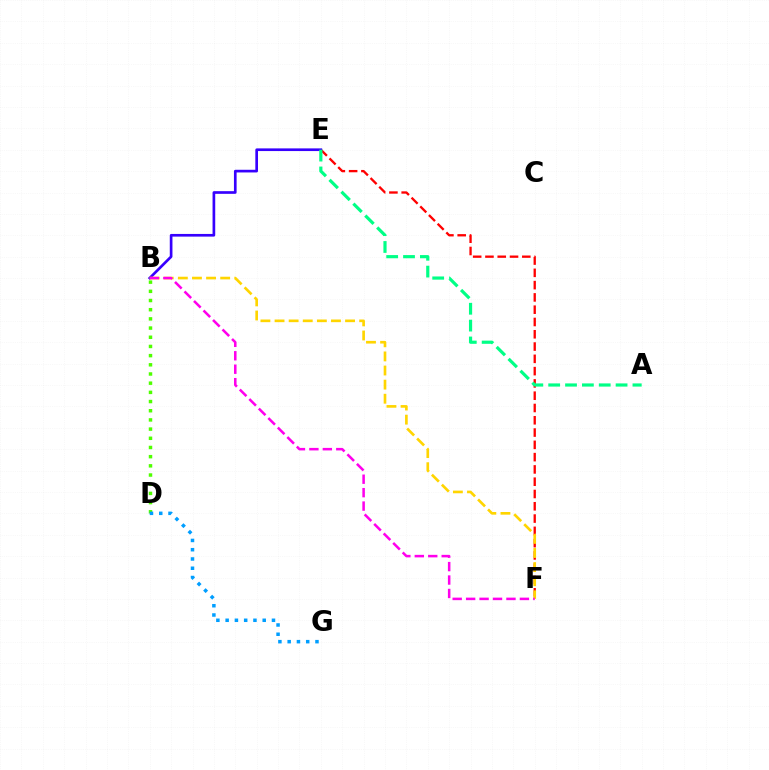{('E', 'F'): [{'color': '#ff0000', 'line_style': 'dashed', 'thickness': 1.67}], ('B', 'E'): [{'color': '#3700ff', 'line_style': 'solid', 'thickness': 1.93}], ('B', 'F'): [{'color': '#ffd500', 'line_style': 'dashed', 'thickness': 1.92}, {'color': '#ff00ed', 'line_style': 'dashed', 'thickness': 1.83}], ('B', 'D'): [{'color': '#4fff00', 'line_style': 'dotted', 'thickness': 2.5}], ('A', 'E'): [{'color': '#00ff86', 'line_style': 'dashed', 'thickness': 2.29}], ('D', 'G'): [{'color': '#009eff', 'line_style': 'dotted', 'thickness': 2.52}]}